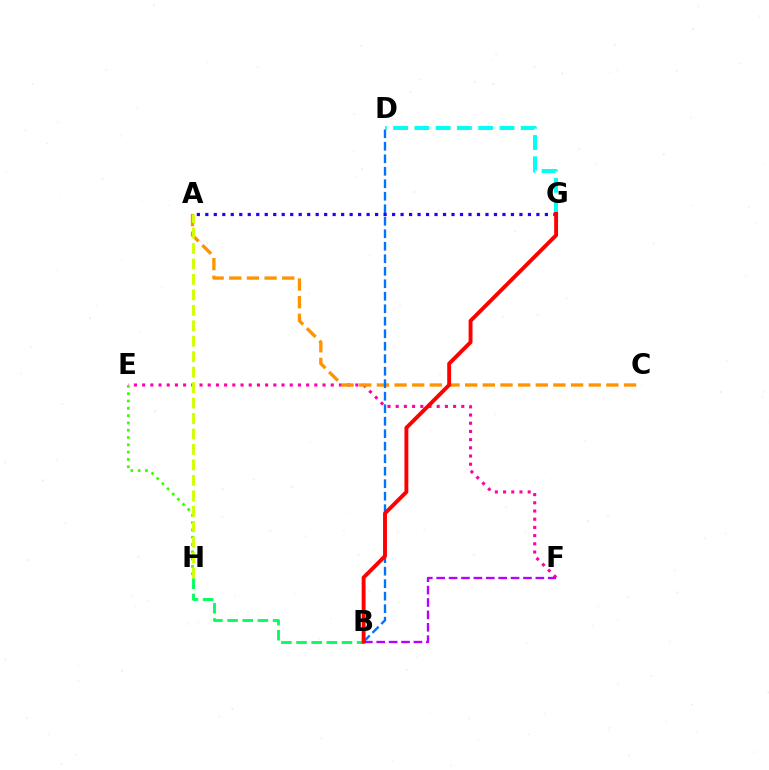{('E', 'F'): [{'color': '#ff00ac', 'line_style': 'dotted', 'thickness': 2.23}], ('B', 'F'): [{'color': '#b900ff', 'line_style': 'dashed', 'thickness': 1.68}], ('E', 'H'): [{'color': '#3dff00', 'line_style': 'dotted', 'thickness': 1.98}], ('A', 'C'): [{'color': '#ff9400', 'line_style': 'dashed', 'thickness': 2.4}], ('A', 'H'): [{'color': '#d1ff00', 'line_style': 'dashed', 'thickness': 2.1}], ('B', 'D'): [{'color': '#0074ff', 'line_style': 'dashed', 'thickness': 1.7}], ('B', 'H'): [{'color': '#00ff5c', 'line_style': 'dashed', 'thickness': 2.06}], ('D', 'G'): [{'color': '#00fff6', 'line_style': 'dashed', 'thickness': 2.89}], ('A', 'G'): [{'color': '#2500ff', 'line_style': 'dotted', 'thickness': 2.31}], ('B', 'G'): [{'color': '#ff0000', 'line_style': 'solid', 'thickness': 2.81}]}